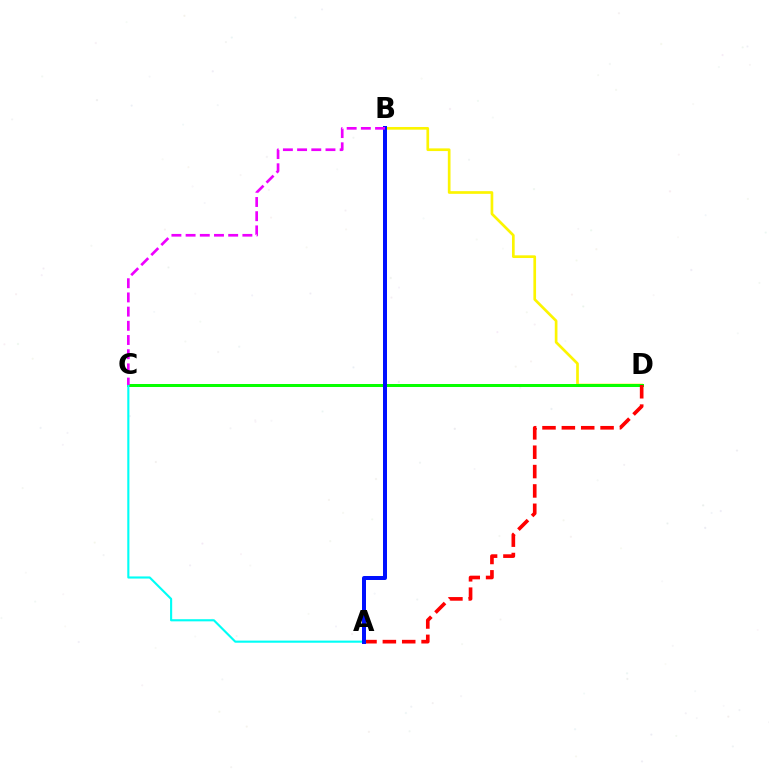{('B', 'D'): [{'color': '#fcf500', 'line_style': 'solid', 'thickness': 1.93}], ('C', 'D'): [{'color': '#08ff00', 'line_style': 'solid', 'thickness': 2.17}], ('A', 'D'): [{'color': '#ff0000', 'line_style': 'dashed', 'thickness': 2.63}], ('A', 'C'): [{'color': '#00fff6', 'line_style': 'solid', 'thickness': 1.53}], ('A', 'B'): [{'color': '#0010ff', 'line_style': 'solid', 'thickness': 2.87}], ('B', 'C'): [{'color': '#ee00ff', 'line_style': 'dashed', 'thickness': 1.93}]}